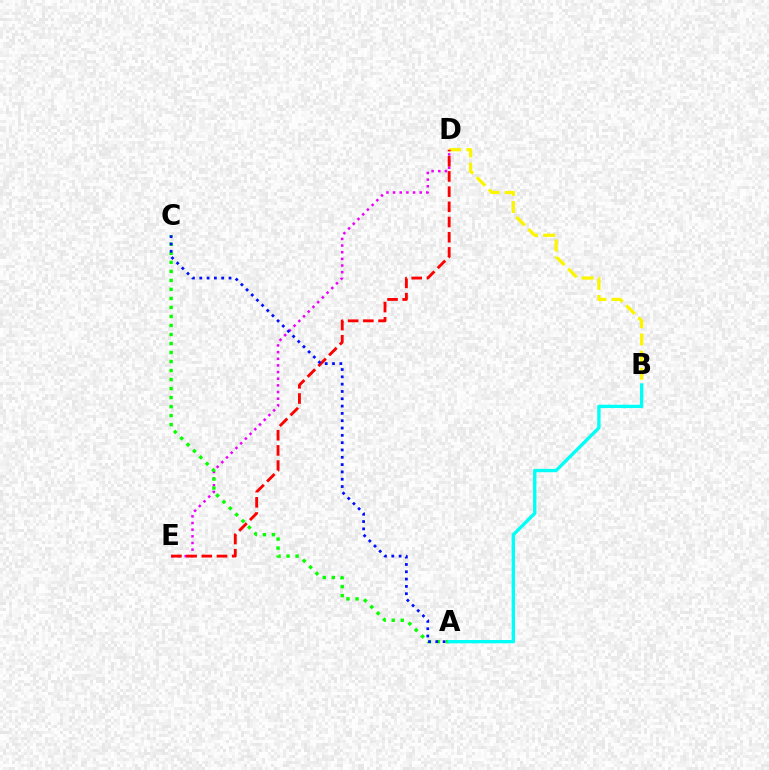{('B', 'D'): [{'color': '#fcf500', 'line_style': 'dashed', 'thickness': 2.33}], ('D', 'E'): [{'color': '#ee00ff', 'line_style': 'dotted', 'thickness': 1.81}, {'color': '#ff0000', 'line_style': 'dashed', 'thickness': 2.06}], ('A', 'C'): [{'color': '#08ff00', 'line_style': 'dotted', 'thickness': 2.45}, {'color': '#0010ff', 'line_style': 'dotted', 'thickness': 1.99}], ('A', 'B'): [{'color': '#00fff6', 'line_style': 'solid', 'thickness': 2.4}]}